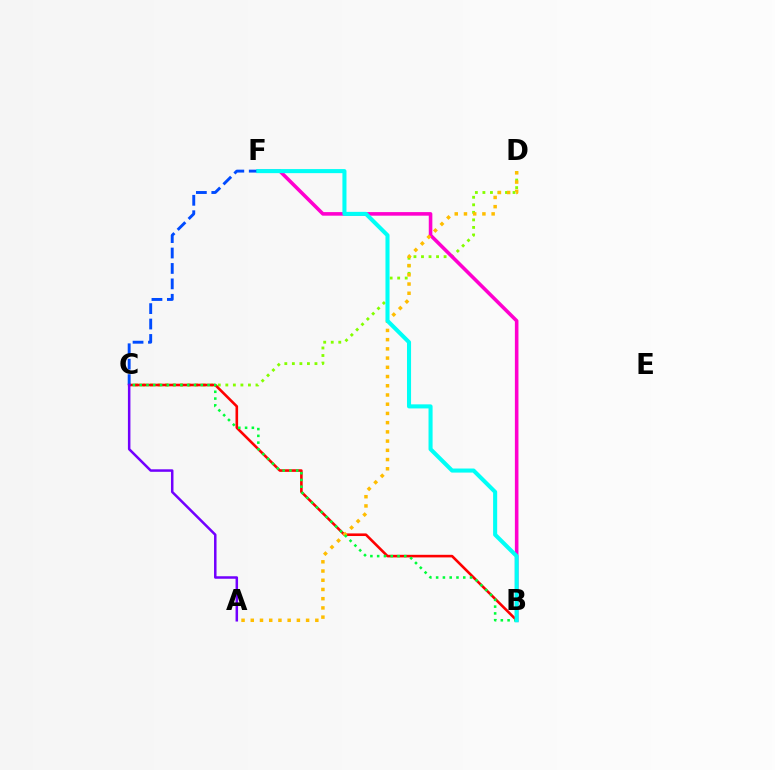{('C', 'D'): [{'color': '#84ff00', 'line_style': 'dotted', 'thickness': 2.05}], ('B', 'C'): [{'color': '#ff0000', 'line_style': 'solid', 'thickness': 1.88}, {'color': '#00ff39', 'line_style': 'dotted', 'thickness': 1.84}], ('B', 'F'): [{'color': '#ff00cf', 'line_style': 'solid', 'thickness': 2.58}, {'color': '#00fff6', 'line_style': 'solid', 'thickness': 2.93}], ('C', 'F'): [{'color': '#004bff', 'line_style': 'dashed', 'thickness': 2.1}], ('A', 'C'): [{'color': '#7200ff', 'line_style': 'solid', 'thickness': 1.81}], ('A', 'D'): [{'color': '#ffbd00', 'line_style': 'dotted', 'thickness': 2.51}]}